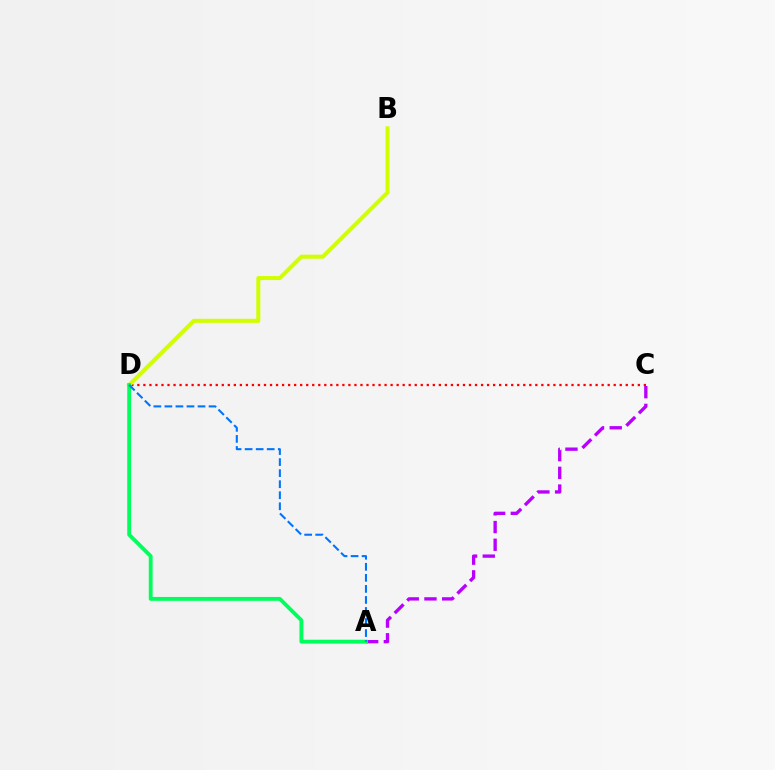{('C', 'D'): [{'color': '#ff0000', 'line_style': 'dotted', 'thickness': 1.64}], ('A', 'C'): [{'color': '#b900ff', 'line_style': 'dashed', 'thickness': 2.41}], ('B', 'D'): [{'color': '#d1ff00', 'line_style': 'solid', 'thickness': 2.91}], ('A', 'D'): [{'color': '#00ff5c', 'line_style': 'solid', 'thickness': 2.77}, {'color': '#0074ff', 'line_style': 'dashed', 'thickness': 1.5}]}